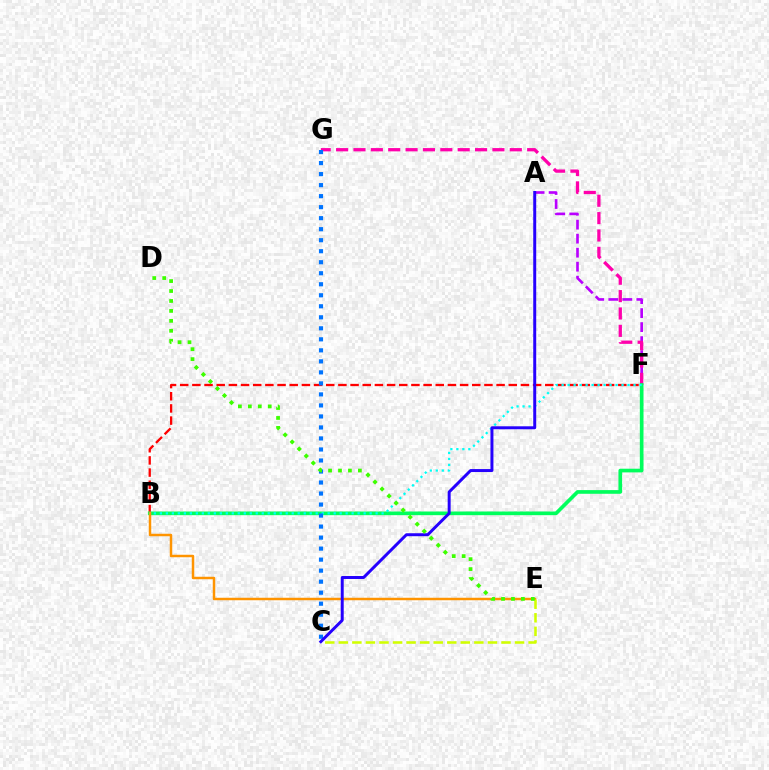{('B', 'F'): [{'color': '#ff0000', 'line_style': 'dashed', 'thickness': 1.65}, {'color': '#00ff5c', 'line_style': 'solid', 'thickness': 2.65}, {'color': '#00fff6', 'line_style': 'dotted', 'thickness': 1.63}], ('A', 'F'): [{'color': '#b900ff', 'line_style': 'dashed', 'thickness': 1.9}], ('F', 'G'): [{'color': '#ff00ac', 'line_style': 'dashed', 'thickness': 2.36}], ('B', 'E'): [{'color': '#ff9400', 'line_style': 'solid', 'thickness': 1.78}], ('C', 'G'): [{'color': '#0074ff', 'line_style': 'dotted', 'thickness': 2.99}], ('C', 'E'): [{'color': '#d1ff00', 'line_style': 'dashed', 'thickness': 1.84}], ('A', 'C'): [{'color': '#2500ff', 'line_style': 'solid', 'thickness': 2.14}], ('D', 'E'): [{'color': '#3dff00', 'line_style': 'dotted', 'thickness': 2.7}]}